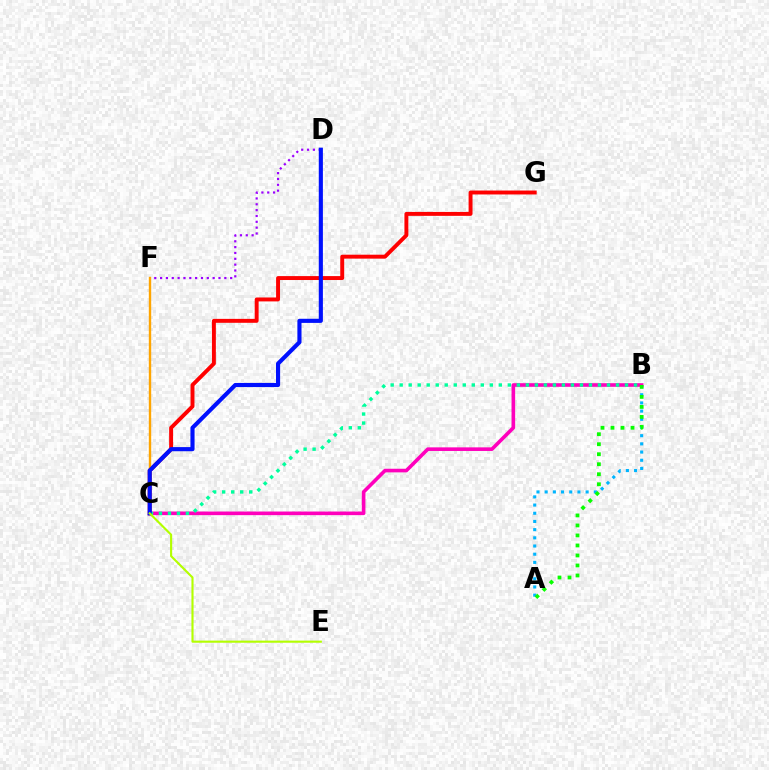{('D', 'F'): [{'color': '#9b00ff', 'line_style': 'dotted', 'thickness': 1.59}], ('B', 'C'): [{'color': '#ff00bd', 'line_style': 'solid', 'thickness': 2.6}, {'color': '#00ff9d', 'line_style': 'dotted', 'thickness': 2.45}], ('C', 'G'): [{'color': '#ff0000', 'line_style': 'solid', 'thickness': 2.83}], ('C', 'F'): [{'color': '#ffa500', 'line_style': 'solid', 'thickness': 1.72}], ('A', 'B'): [{'color': '#00b5ff', 'line_style': 'dotted', 'thickness': 2.23}, {'color': '#08ff00', 'line_style': 'dotted', 'thickness': 2.72}], ('C', 'D'): [{'color': '#0010ff', 'line_style': 'solid', 'thickness': 2.97}], ('C', 'E'): [{'color': '#b3ff00', 'line_style': 'solid', 'thickness': 1.53}]}